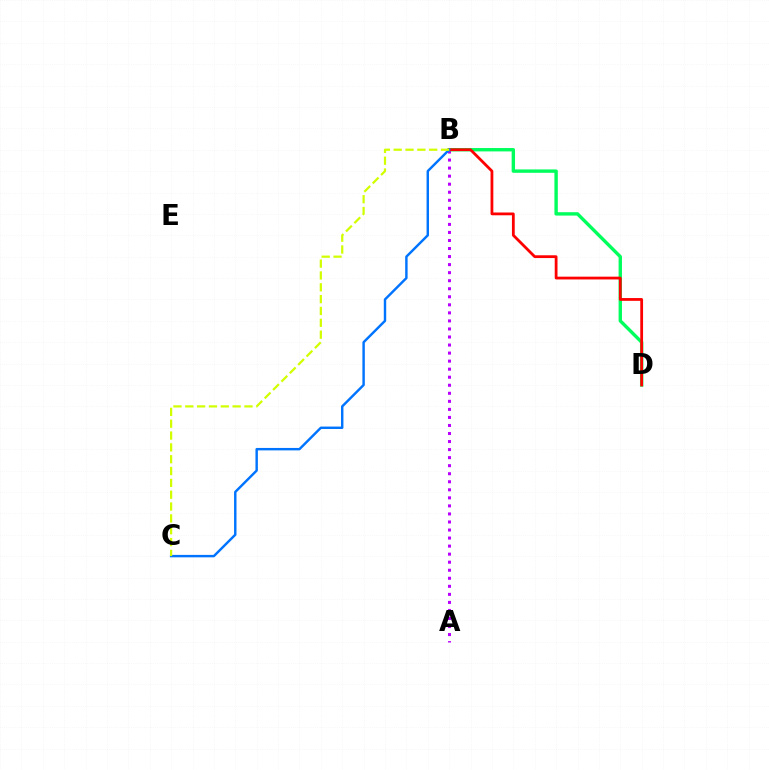{('A', 'B'): [{'color': '#b900ff', 'line_style': 'dotted', 'thickness': 2.19}], ('B', 'D'): [{'color': '#00ff5c', 'line_style': 'solid', 'thickness': 2.44}, {'color': '#ff0000', 'line_style': 'solid', 'thickness': 2.0}], ('B', 'C'): [{'color': '#0074ff', 'line_style': 'solid', 'thickness': 1.75}, {'color': '#d1ff00', 'line_style': 'dashed', 'thickness': 1.61}]}